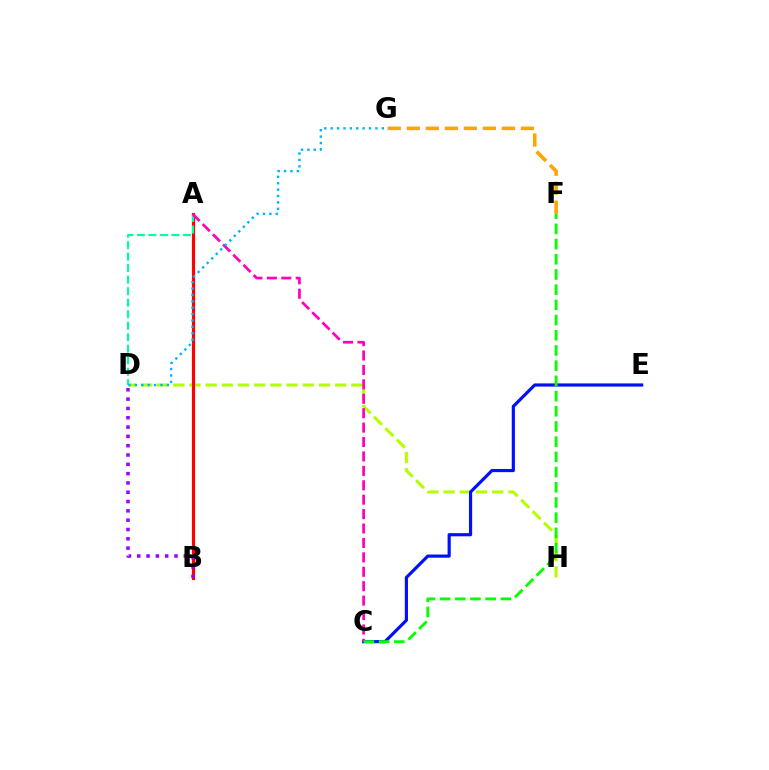{('D', 'H'): [{'color': '#b3ff00', 'line_style': 'dashed', 'thickness': 2.2}], ('A', 'B'): [{'color': '#ff0000', 'line_style': 'solid', 'thickness': 2.28}], ('C', 'E'): [{'color': '#0010ff', 'line_style': 'solid', 'thickness': 2.28}], ('B', 'D'): [{'color': '#9b00ff', 'line_style': 'dotted', 'thickness': 2.53}], ('A', 'D'): [{'color': '#00ff9d', 'line_style': 'dashed', 'thickness': 1.56}], ('A', 'C'): [{'color': '#ff00bd', 'line_style': 'dashed', 'thickness': 1.96}], ('F', 'G'): [{'color': '#ffa500', 'line_style': 'dashed', 'thickness': 2.58}], ('D', 'G'): [{'color': '#00b5ff', 'line_style': 'dotted', 'thickness': 1.74}], ('C', 'F'): [{'color': '#08ff00', 'line_style': 'dashed', 'thickness': 2.06}]}